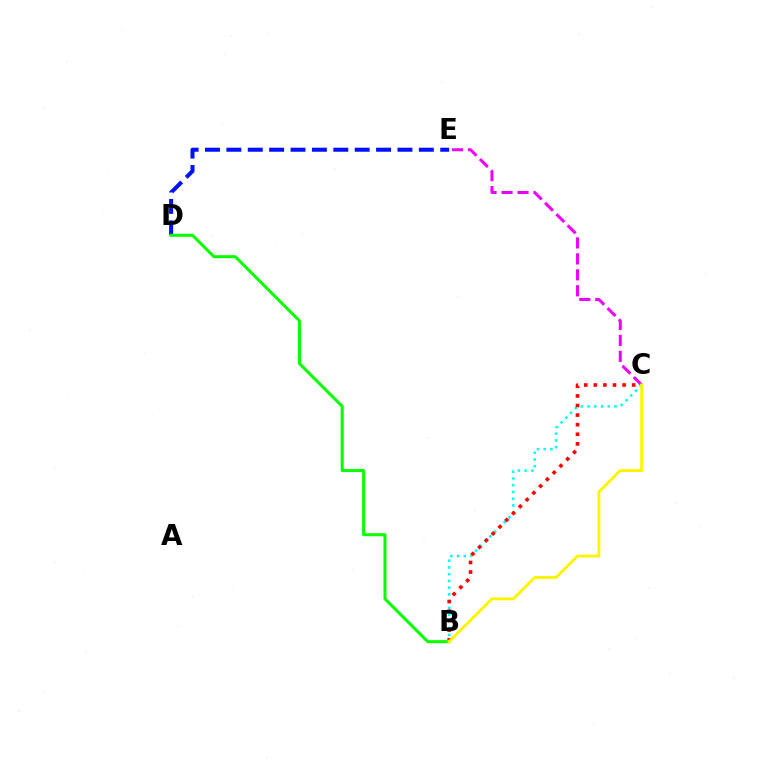{('C', 'E'): [{'color': '#ee00ff', 'line_style': 'dashed', 'thickness': 2.17}], ('B', 'C'): [{'color': '#00fff6', 'line_style': 'dotted', 'thickness': 1.83}, {'color': '#ff0000', 'line_style': 'dotted', 'thickness': 2.6}, {'color': '#fcf500', 'line_style': 'solid', 'thickness': 2.07}], ('D', 'E'): [{'color': '#0010ff', 'line_style': 'dashed', 'thickness': 2.91}], ('B', 'D'): [{'color': '#08ff00', 'line_style': 'solid', 'thickness': 2.18}]}